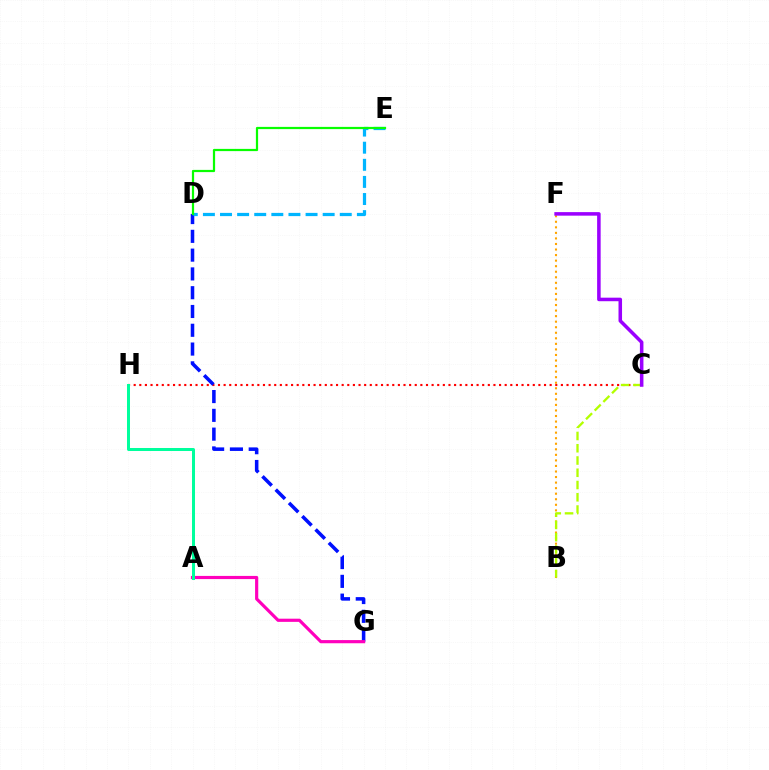{('C', 'H'): [{'color': '#ff0000', 'line_style': 'dotted', 'thickness': 1.53}], ('D', 'G'): [{'color': '#0010ff', 'line_style': 'dashed', 'thickness': 2.55}], ('D', 'E'): [{'color': '#00b5ff', 'line_style': 'dashed', 'thickness': 2.32}, {'color': '#08ff00', 'line_style': 'solid', 'thickness': 1.6}], ('A', 'G'): [{'color': '#ff00bd', 'line_style': 'solid', 'thickness': 2.28}], ('A', 'H'): [{'color': '#00ff9d', 'line_style': 'solid', 'thickness': 2.17}], ('B', 'F'): [{'color': '#ffa500', 'line_style': 'dotted', 'thickness': 1.51}], ('B', 'C'): [{'color': '#b3ff00', 'line_style': 'dashed', 'thickness': 1.67}], ('C', 'F'): [{'color': '#9b00ff', 'line_style': 'solid', 'thickness': 2.55}]}